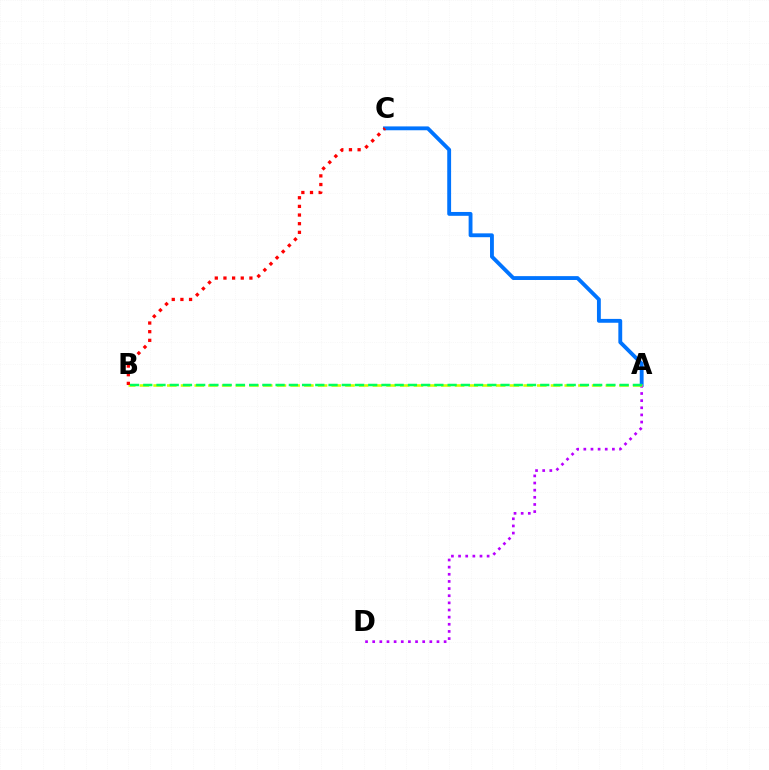{('A', 'C'): [{'color': '#0074ff', 'line_style': 'solid', 'thickness': 2.77}], ('A', 'D'): [{'color': '#b900ff', 'line_style': 'dotted', 'thickness': 1.94}], ('A', 'B'): [{'color': '#d1ff00', 'line_style': 'dashed', 'thickness': 1.86}, {'color': '#00ff5c', 'line_style': 'dashed', 'thickness': 1.8}], ('B', 'C'): [{'color': '#ff0000', 'line_style': 'dotted', 'thickness': 2.35}]}